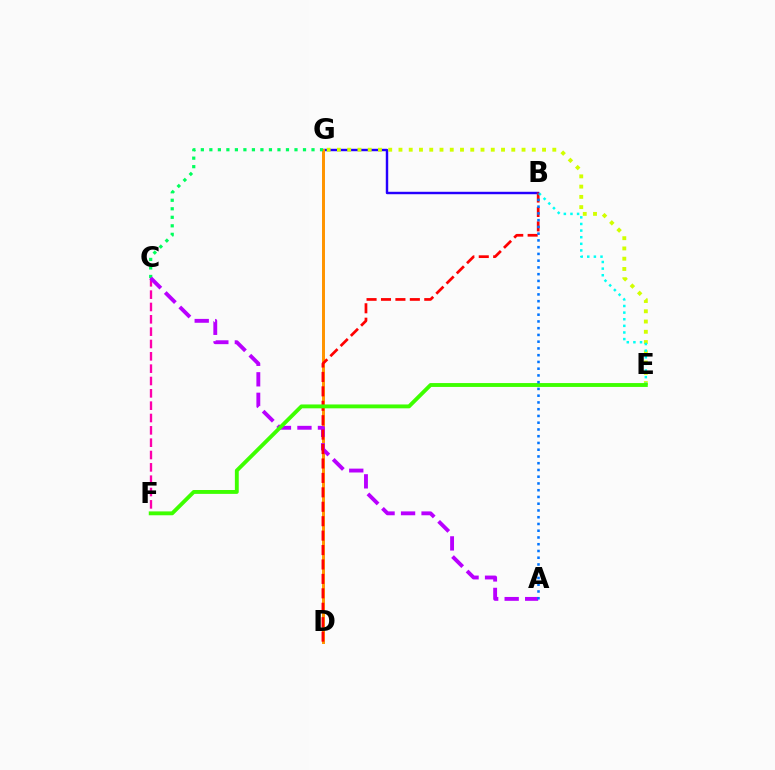{('B', 'G'): [{'color': '#2500ff', 'line_style': 'solid', 'thickness': 1.75}], ('D', 'G'): [{'color': '#ff9400', 'line_style': 'solid', 'thickness': 2.14}], ('E', 'G'): [{'color': '#d1ff00', 'line_style': 'dotted', 'thickness': 2.79}], ('C', 'F'): [{'color': '#ff00ac', 'line_style': 'dashed', 'thickness': 1.68}], ('C', 'G'): [{'color': '#00ff5c', 'line_style': 'dotted', 'thickness': 2.31}], ('A', 'C'): [{'color': '#b900ff', 'line_style': 'dashed', 'thickness': 2.79}], ('B', 'D'): [{'color': '#ff0000', 'line_style': 'dashed', 'thickness': 1.96}], ('B', 'E'): [{'color': '#00fff6', 'line_style': 'dotted', 'thickness': 1.8}], ('E', 'F'): [{'color': '#3dff00', 'line_style': 'solid', 'thickness': 2.78}], ('A', 'B'): [{'color': '#0074ff', 'line_style': 'dotted', 'thickness': 1.83}]}